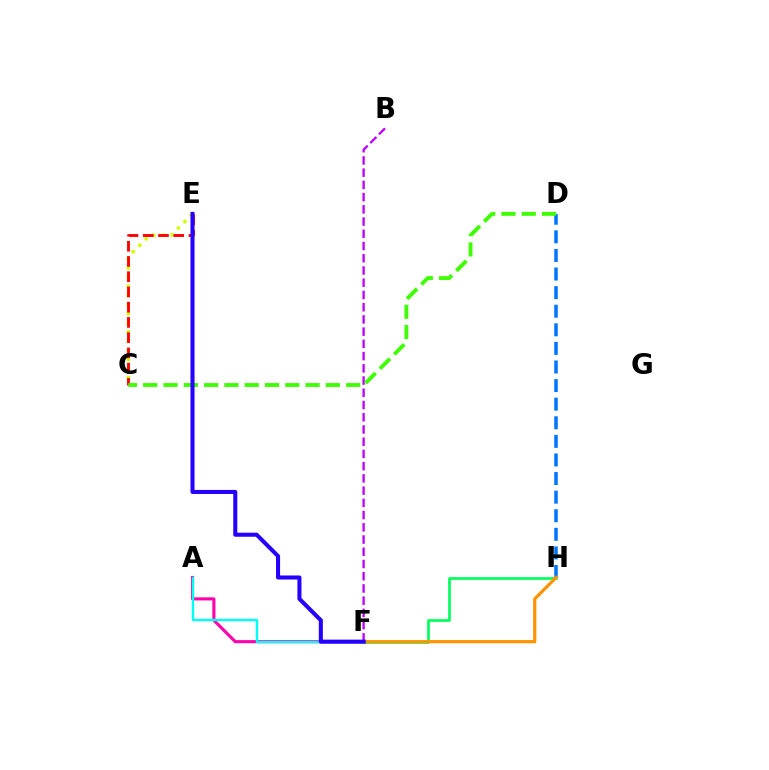{('C', 'E'): [{'color': '#d1ff00', 'line_style': 'dotted', 'thickness': 2.48}, {'color': '#ff0000', 'line_style': 'dashed', 'thickness': 2.07}], ('D', 'H'): [{'color': '#0074ff', 'line_style': 'dashed', 'thickness': 2.53}], ('A', 'F'): [{'color': '#ff00ac', 'line_style': 'solid', 'thickness': 2.23}, {'color': '#00fff6', 'line_style': 'solid', 'thickness': 1.74}], ('F', 'H'): [{'color': '#00ff5c', 'line_style': 'solid', 'thickness': 1.94}, {'color': '#ff9400', 'line_style': 'solid', 'thickness': 2.31}], ('B', 'F'): [{'color': '#b900ff', 'line_style': 'dashed', 'thickness': 1.66}], ('C', 'D'): [{'color': '#3dff00', 'line_style': 'dashed', 'thickness': 2.76}], ('E', 'F'): [{'color': '#2500ff', 'line_style': 'solid', 'thickness': 2.92}]}